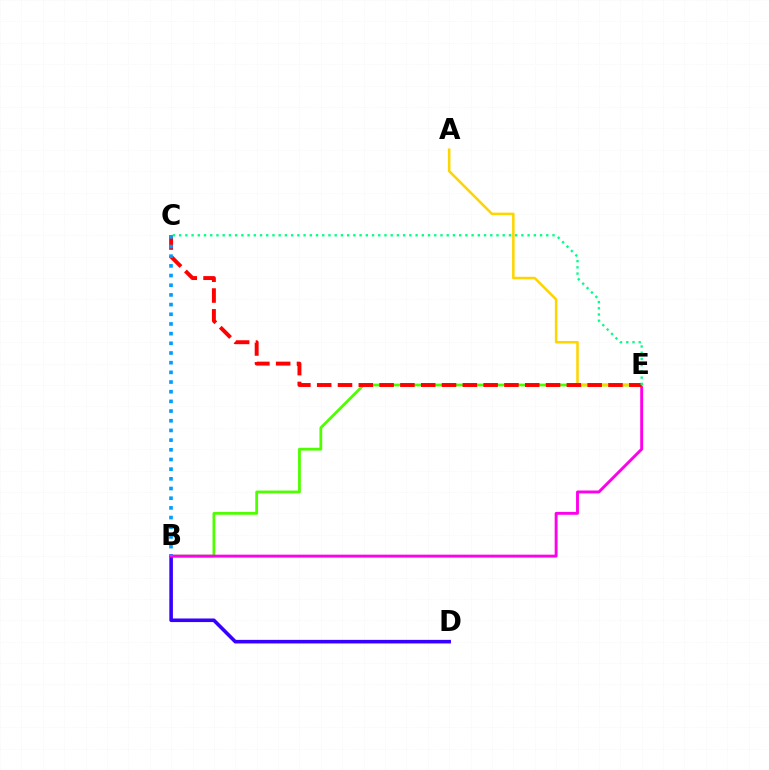{('B', 'E'): [{'color': '#4fff00', 'line_style': 'solid', 'thickness': 2.0}, {'color': '#ff00ed', 'line_style': 'solid', 'thickness': 2.08}], ('B', 'D'): [{'color': '#3700ff', 'line_style': 'solid', 'thickness': 2.58}], ('A', 'E'): [{'color': '#ffd500', 'line_style': 'solid', 'thickness': 1.84}], ('C', 'E'): [{'color': '#ff0000', 'line_style': 'dashed', 'thickness': 2.83}, {'color': '#00ff86', 'line_style': 'dotted', 'thickness': 1.69}], ('B', 'C'): [{'color': '#009eff', 'line_style': 'dotted', 'thickness': 2.63}]}